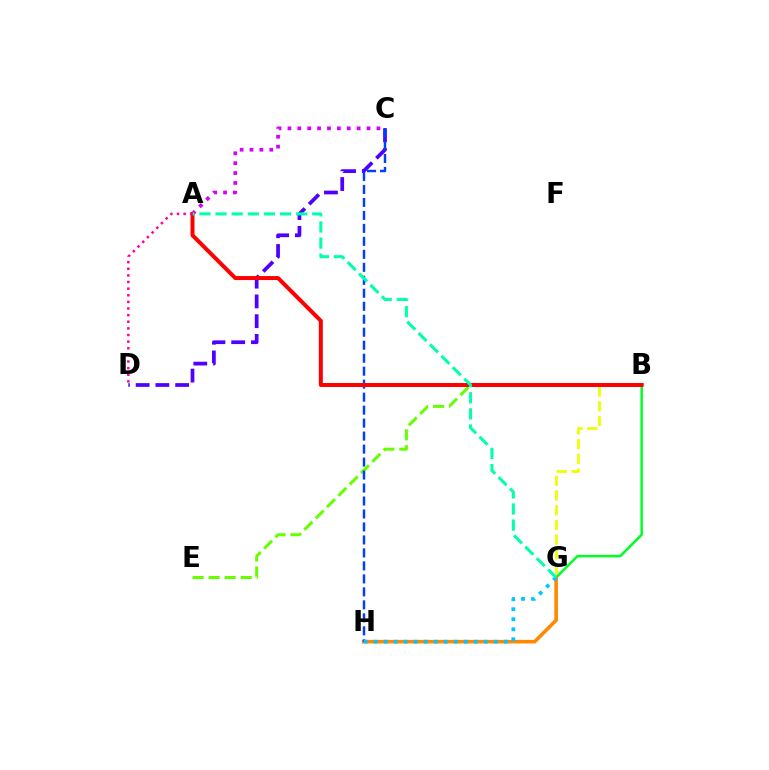{('B', 'E'): [{'color': '#66ff00', 'line_style': 'dashed', 'thickness': 2.18}], ('B', 'G'): [{'color': '#00ff27', 'line_style': 'solid', 'thickness': 1.82}, {'color': '#eeff00', 'line_style': 'dashed', 'thickness': 1.99}], ('A', 'C'): [{'color': '#d600ff', 'line_style': 'dotted', 'thickness': 2.69}], ('C', 'D'): [{'color': '#4f00ff', 'line_style': 'dashed', 'thickness': 2.68}], ('G', 'H'): [{'color': '#ff8800', 'line_style': 'solid', 'thickness': 2.58}, {'color': '#00c7ff', 'line_style': 'dotted', 'thickness': 2.72}], ('C', 'H'): [{'color': '#003fff', 'line_style': 'dashed', 'thickness': 1.76}], ('A', 'B'): [{'color': '#ff0000', 'line_style': 'solid', 'thickness': 2.87}], ('A', 'G'): [{'color': '#00ffaf', 'line_style': 'dashed', 'thickness': 2.19}], ('A', 'D'): [{'color': '#ff00a0', 'line_style': 'dotted', 'thickness': 1.8}]}